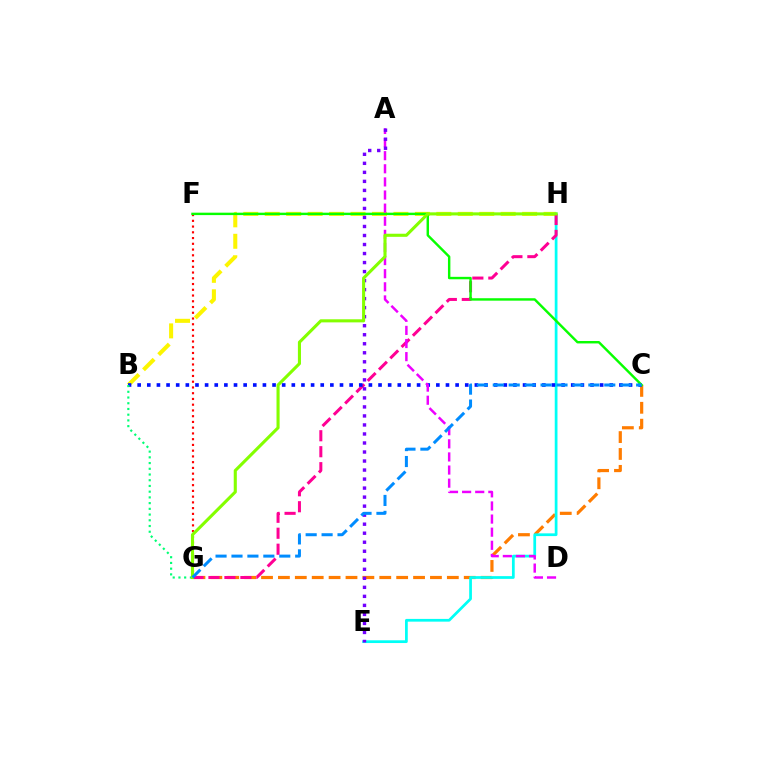{('F', 'G'): [{'color': '#ff0000', 'line_style': 'dotted', 'thickness': 1.56}], ('B', 'H'): [{'color': '#fcf500', 'line_style': 'dashed', 'thickness': 2.91}], ('C', 'G'): [{'color': '#ff7c00', 'line_style': 'dashed', 'thickness': 2.29}, {'color': '#008cff', 'line_style': 'dashed', 'thickness': 2.16}], ('E', 'H'): [{'color': '#00fff6', 'line_style': 'solid', 'thickness': 1.97}], ('G', 'H'): [{'color': '#ff0094', 'line_style': 'dashed', 'thickness': 2.17}, {'color': '#84ff00', 'line_style': 'solid', 'thickness': 2.23}], ('B', 'C'): [{'color': '#0010ff', 'line_style': 'dotted', 'thickness': 2.62}], ('C', 'F'): [{'color': '#08ff00', 'line_style': 'solid', 'thickness': 1.75}], ('A', 'D'): [{'color': '#ee00ff', 'line_style': 'dashed', 'thickness': 1.78}], ('B', 'G'): [{'color': '#00ff74', 'line_style': 'dotted', 'thickness': 1.55}], ('A', 'E'): [{'color': '#7200ff', 'line_style': 'dotted', 'thickness': 2.45}]}